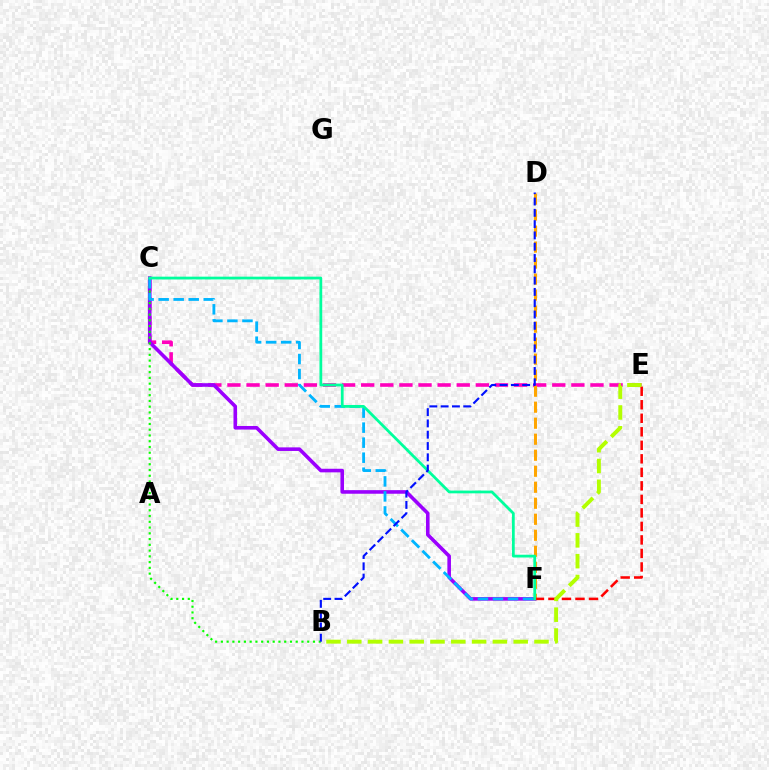{('C', 'E'): [{'color': '#ff00bd', 'line_style': 'dashed', 'thickness': 2.6}], ('C', 'F'): [{'color': '#9b00ff', 'line_style': 'solid', 'thickness': 2.58}, {'color': '#00b5ff', 'line_style': 'dashed', 'thickness': 2.04}, {'color': '#00ff9d', 'line_style': 'solid', 'thickness': 2.0}], ('B', 'C'): [{'color': '#08ff00', 'line_style': 'dotted', 'thickness': 1.56}], ('D', 'F'): [{'color': '#ffa500', 'line_style': 'dashed', 'thickness': 2.17}], ('E', 'F'): [{'color': '#ff0000', 'line_style': 'dashed', 'thickness': 1.84}], ('B', 'E'): [{'color': '#b3ff00', 'line_style': 'dashed', 'thickness': 2.83}], ('B', 'D'): [{'color': '#0010ff', 'line_style': 'dashed', 'thickness': 1.53}]}